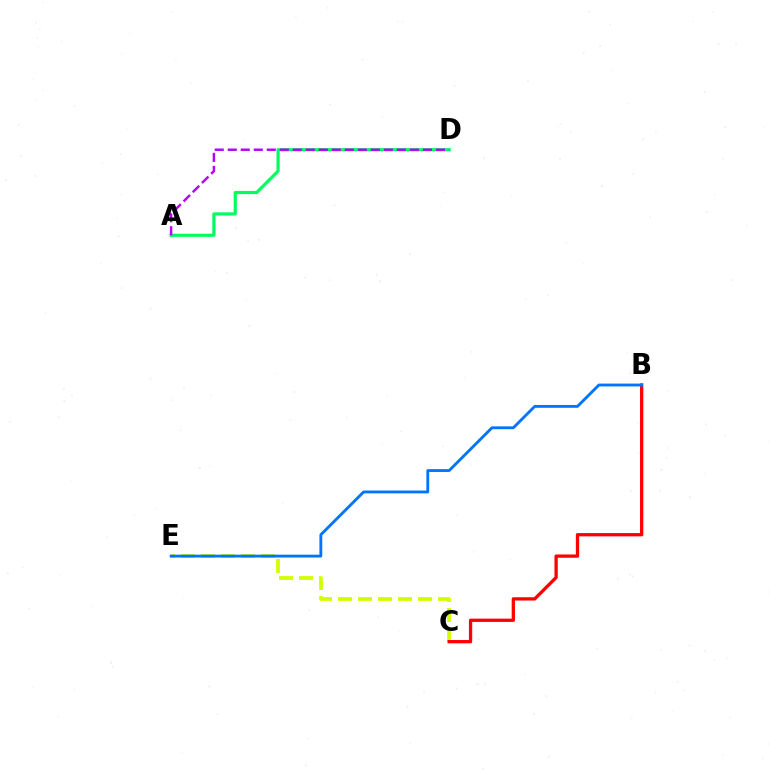{('C', 'E'): [{'color': '#d1ff00', 'line_style': 'dashed', 'thickness': 2.72}], ('A', 'D'): [{'color': '#00ff5c', 'line_style': 'solid', 'thickness': 2.28}, {'color': '#b900ff', 'line_style': 'dashed', 'thickness': 1.77}], ('B', 'C'): [{'color': '#ff0000', 'line_style': 'solid', 'thickness': 2.36}], ('B', 'E'): [{'color': '#0074ff', 'line_style': 'solid', 'thickness': 2.04}]}